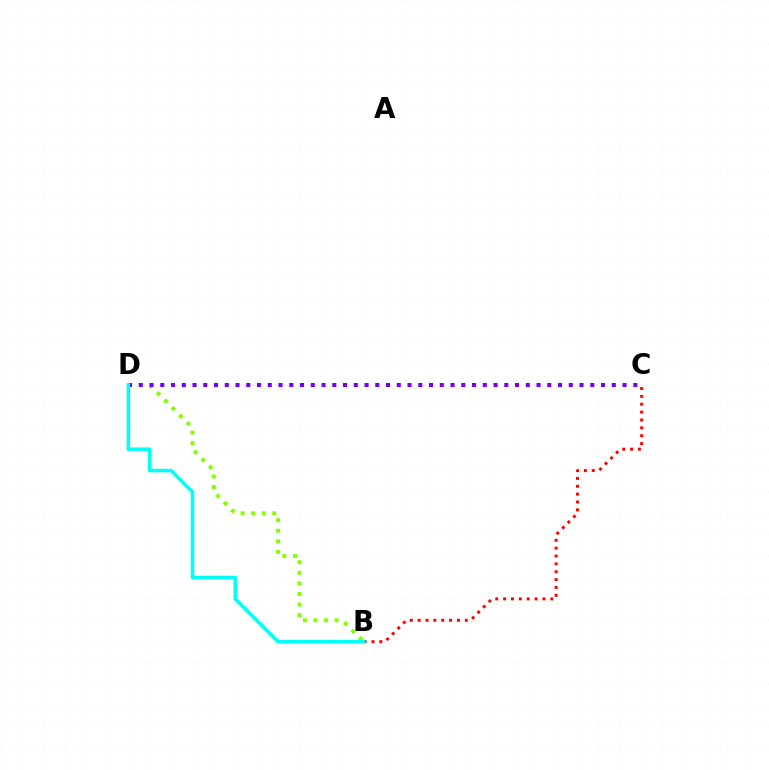{('B', 'D'): [{'color': '#84ff00', 'line_style': 'dotted', 'thickness': 2.87}, {'color': '#00fff6', 'line_style': 'solid', 'thickness': 2.56}], ('B', 'C'): [{'color': '#ff0000', 'line_style': 'dotted', 'thickness': 2.14}], ('C', 'D'): [{'color': '#7200ff', 'line_style': 'dotted', 'thickness': 2.92}]}